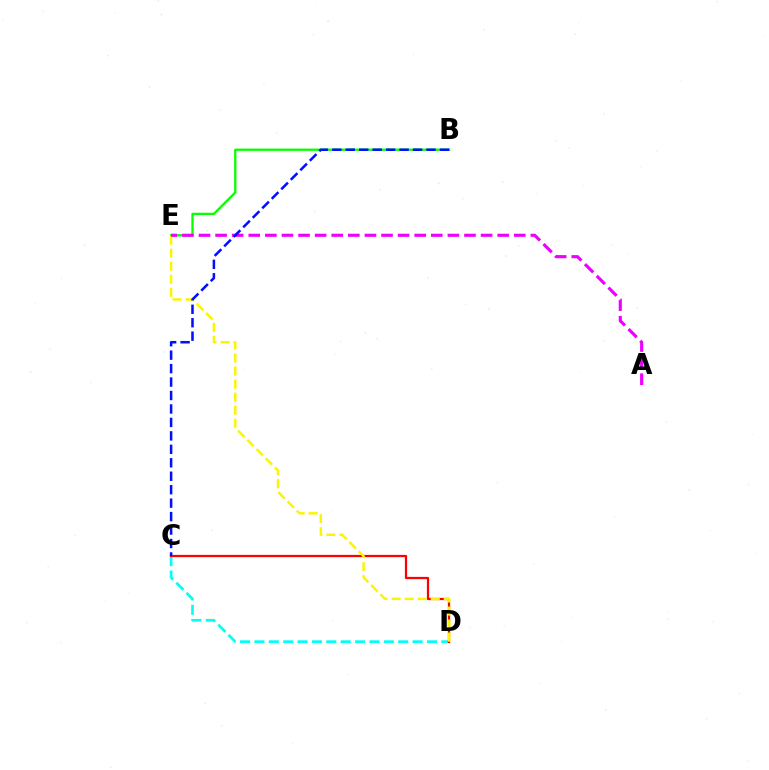{('B', 'E'): [{'color': '#08ff00', 'line_style': 'solid', 'thickness': 1.66}], ('C', 'D'): [{'color': '#00fff6', 'line_style': 'dashed', 'thickness': 1.95}, {'color': '#ff0000', 'line_style': 'solid', 'thickness': 1.62}], ('D', 'E'): [{'color': '#fcf500', 'line_style': 'dashed', 'thickness': 1.77}], ('A', 'E'): [{'color': '#ee00ff', 'line_style': 'dashed', 'thickness': 2.25}], ('B', 'C'): [{'color': '#0010ff', 'line_style': 'dashed', 'thickness': 1.83}]}